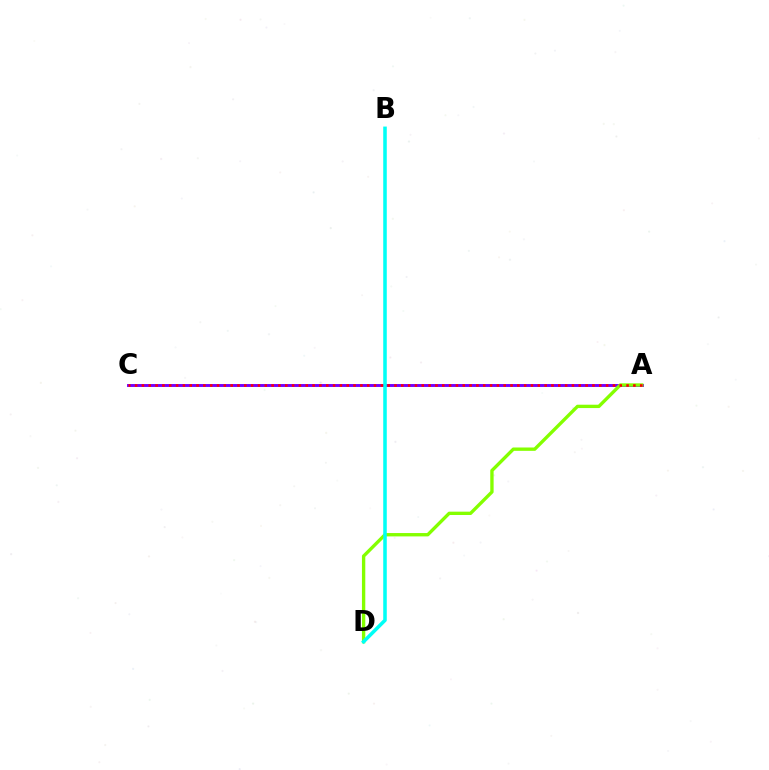{('A', 'C'): [{'color': '#7200ff', 'line_style': 'solid', 'thickness': 2.1}, {'color': '#ff0000', 'line_style': 'dotted', 'thickness': 1.85}], ('A', 'D'): [{'color': '#84ff00', 'line_style': 'solid', 'thickness': 2.41}], ('B', 'D'): [{'color': '#00fff6', 'line_style': 'solid', 'thickness': 2.55}]}